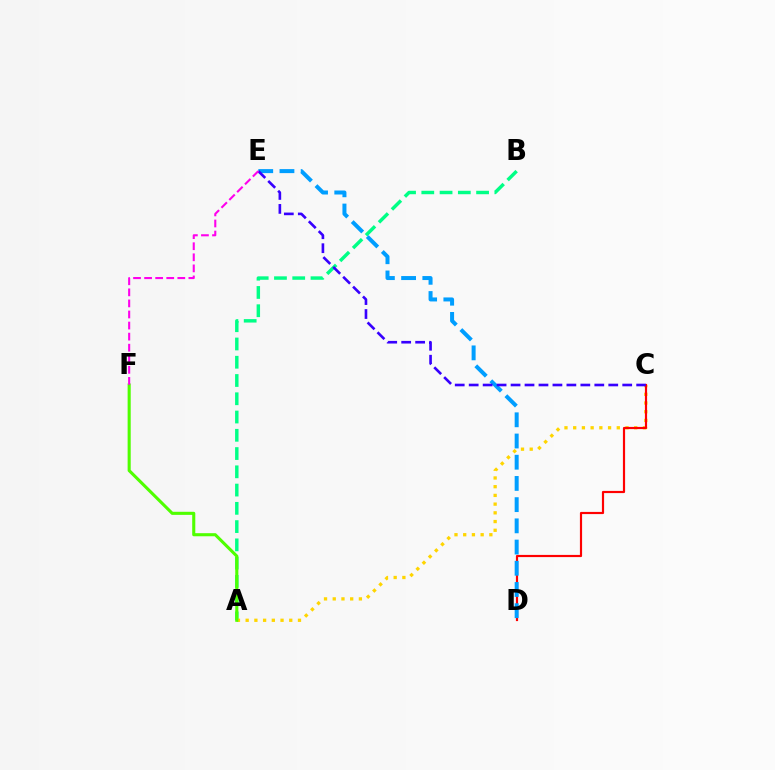{('A', 'B'): [{'color': '#00ff86', 'line_style': 'dashed', 'thickness': 2.48}], ('A', 'C'): [{'color': '#ffd500', 'line_style': 'dotted', 'thickness': 2.37}], ('C', 'D'): [{'color': '#ff0000', 'line_style': 'solid', 'thickness': 1.57}], ('D', 'E'): [{'color': '#009eff', 'line_style': 'dashed', 'thickness': 2.88}], ('A', 'F'): [{'color': '#4fff00', 'line_style': 'solid', 'thickness': 2.22}], ('C', 'E'): [{'color': '#3700ff', 'line_style': 'dashed', 'thickness': 1.9}], ('E', 'F'): [{'color': '#ff00ed', 'line_style': 'dashed', 'thickness': 1.5}]}